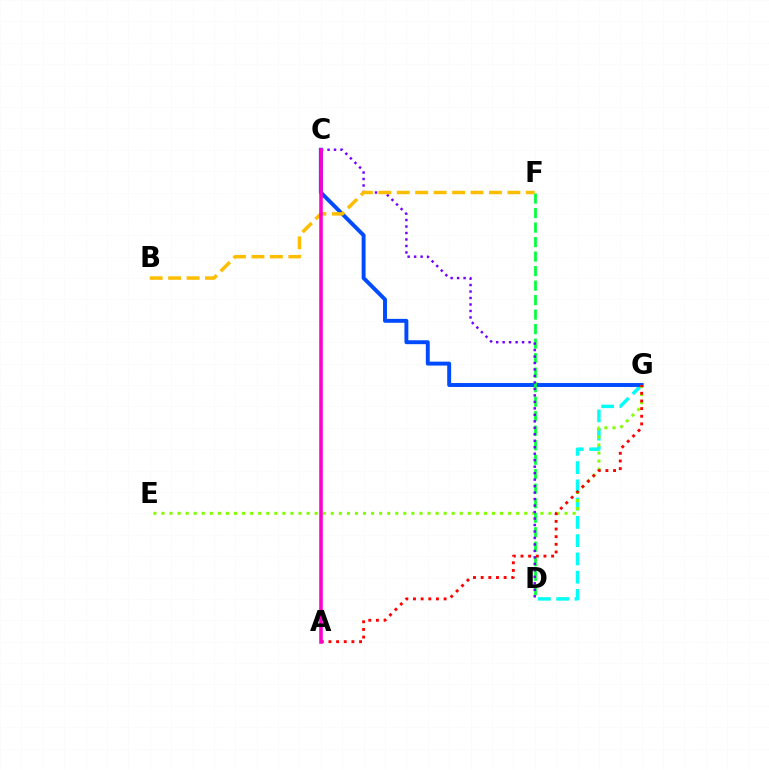{('D', 'G'): [{'color': '#00fff6', 'line_style': 'dashed', 'thickness': 2.48}], ('C', 'G'): [{'color': '#004bff', 'line_style': 'solid', 'thickness': 2.82}], ('E', 'G'): [{'color': '#84ff00', 'line_style': 'dotted', 'thickness': 2.19}], ('D', 'F'): [{'color': '#00ff39', 'line_style': 'dashed', 'thickness': 1.97}], ('A', 'G'): [{'color': '#ff0000', 'line_style': 'dotted', 'thickness': 2.08}], ('C', 'D'): [{'color': '#7200ff', 'line_style': 'dotted', 'thickness': 1.76}], ('B', 'F'): [{'color': '#ffbd00', 'line_style': 'dashed', 'thickness': 2.51}], ('A', 'C'): [{'color': '#ff00cf', 'line_style': 'solid', 'thickness': 2.57}]}